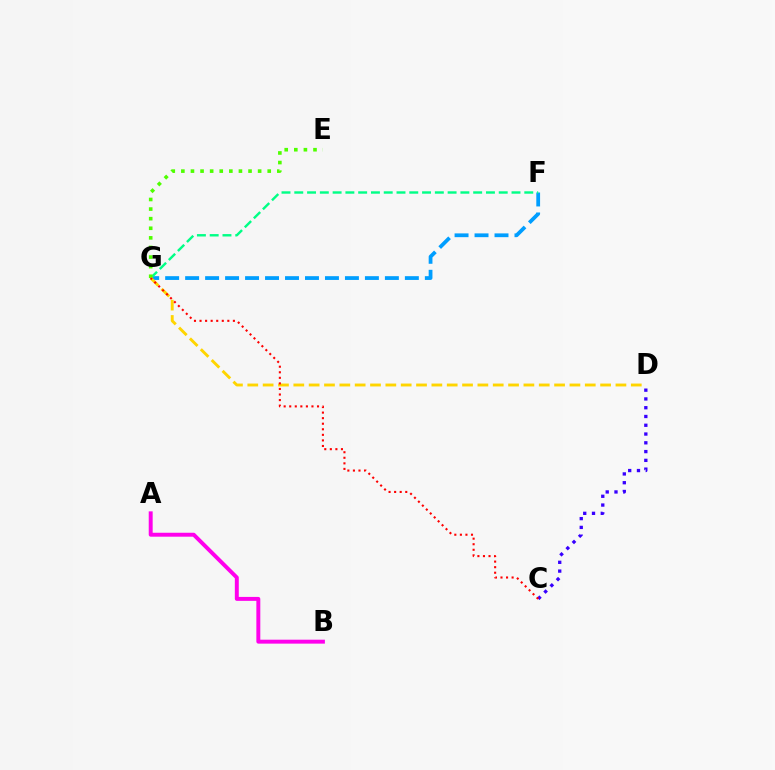{('A', 'B'): [{'color': '#ff00ed', 'line_style': 'solid', 'thickness': 2.84}], ('F', 'G'): [{'color': '#009eff', 'line_style': 'dashed', 'thickness': 2.71}, {'color': '#00ff86', 'line_style': 'dashed', 'thickness': 1.74}], ('C', 'D'): [{'color': '#3700ff', 'line_style': 'dotted', 'thickness': 2.38}], ('E', 'G'): [{'color': '#4fff00', 'line_style': 'dotted', 'thickness': 2.61}], ('D', 'G'): [{'color': '#ffd500', 'line_style': 'dashed', 'thickness': 2.08}], ('C', 'G'): [{'color': '#ff0000', 'line_style': 'dotted', 'thickness': 1.51}]}